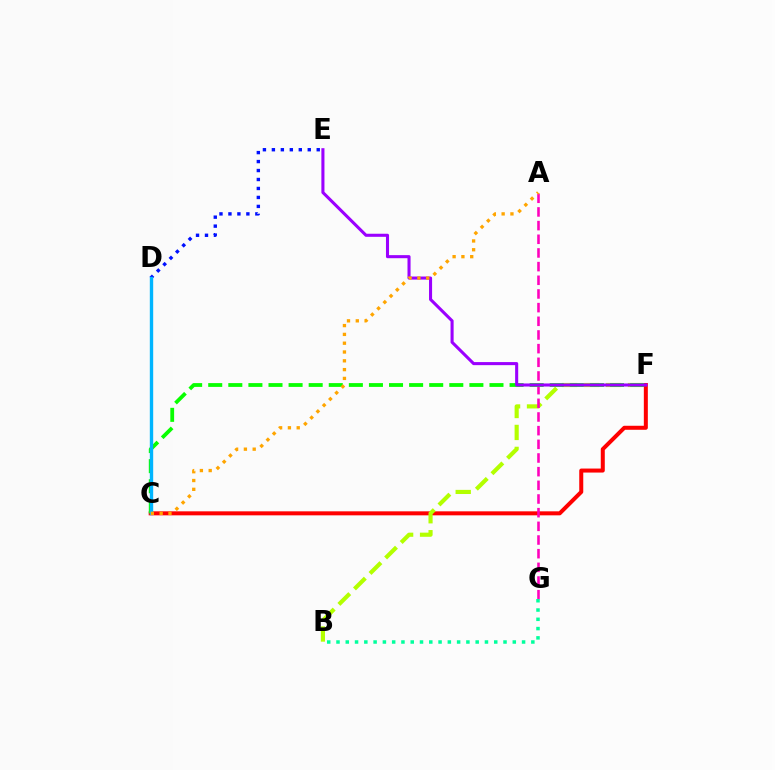{('C', 'F'): [{'color': '#ff0000', 'line_style': 'solid', 'thickness': 2.88}, {'color': '#08ff00', 'line_style': 'dashed', 'thickness': 2.73}], ('B', 'F'): [{'color': '#b3ff00', 'line_style': 'dashed', 'thickness': 2.98}], ('D', 'E'): [{'color': '#0010ff', 'line_style': 'dotted', 'thickness': 2.44}], ('A', 'G'): [{'color': '#ff00bd', 'line_style': 'dashed', 'thickness': 1.86}], ('E', 'F'): [{'color': '#9b00ff', 'line_style': 'solid', 'thickness': 2.21}], ('C', 'D'): [{'color': '#00b5ff', 'line_style': 'solid', 'thickness': 2.43}], ('A', 'C'): [{'color': '#ffa500', 'line_style': 'dotted', 'thickness': 2.39}], ('B', 'G'): [{'color': '#00ff9d', 'line_style': 'dotted', 'thickness': 2.52}]}